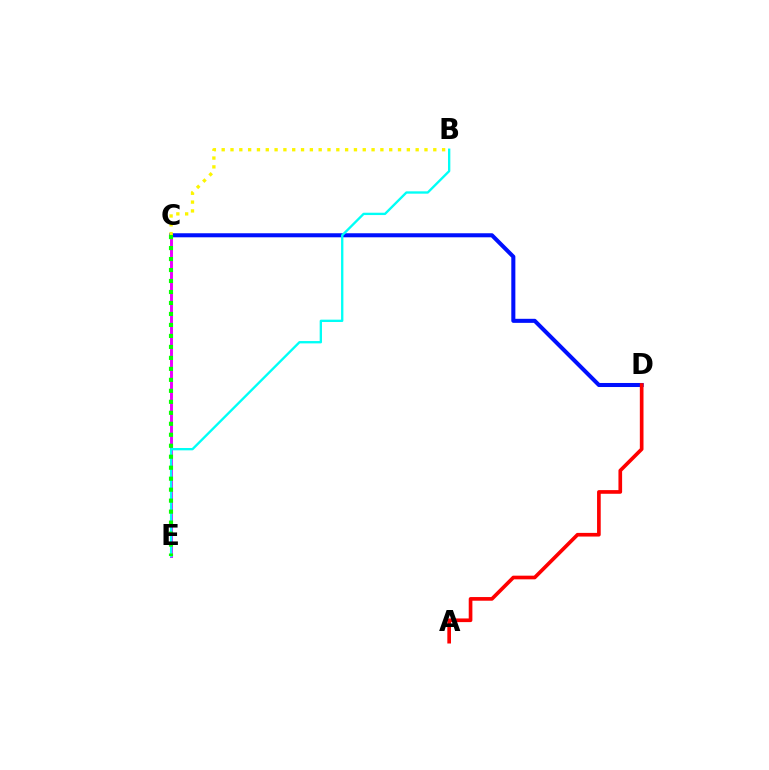{('C', 'D'): [{'color': '#0010ff', 'line_style': 'solid', 'thickness': 2.92}], ('C', 'E'): [{'color': '#ee00ff', 'line_style': 'solid', 'thickness': 2.11}, {'color': '#08ff00', 'line_style': 'dotted', 'thickness': 2.98}], ('A', 'D'): [{'color': '#ff0000', 'line_style': 'solid', 'thickness': 2.64}], ('B', 'C'): [{'color': '#fcf500', 'line_style': 'dotted', 'thickness': 2.4}], ('B', 'E'): [{'color': '#00fff6', 'line_style': 'solid', 'thickness': 1.68}]}